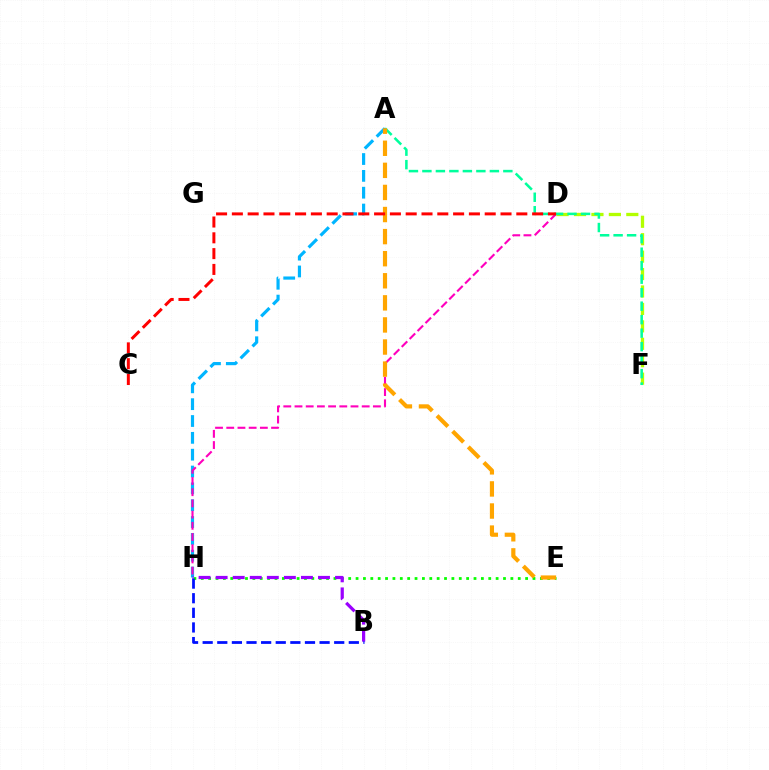{('D', 'F'): [{'color': '#b3ff00', 'line_style': 'dashed', 'thickness': 2.37}], ('E', 'H'): [{'color': '#08ff00', 'line_style': 'dotted', 'thickness': 2.0}], ('A', 'H'): [{'color': '#00b5ff', 'line_style': 'dashed', 'thickness': 2.29}], ('D', 'H'): [{'color': '#ff00bd', 'line_style': 'dashed', 'thickness': 1.52}], ('A', 'F'): [{'color': '#00ff9d', 'line_style': 'dashed', 'thickness': 1.83}], ('A', 'E'): [{'color': '#ffa500', 'line_style': 'dashed', 'thickness': 3.0}], ('B', 'H'): [{'color': '#9b00ff', 'line_style': 'dashed', 'thickness': 2.32}, {'color': '#0010ff', 'line_style': 'dashed', 'thickness': 1.99}], ('C', 'D'): [{'color': '#ff0000', 'line_style': 'dashed', 'thickness': 2.15}]}